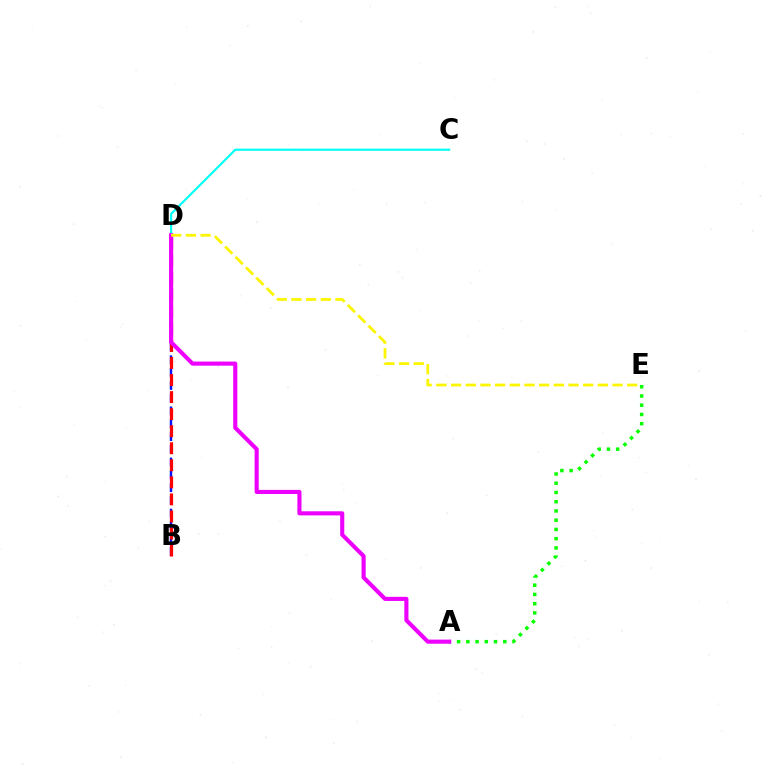{('B', 'D'): [{'color': '#0010ff', 'line_style': 'dashed', 'thickness': 1.74}, {'color': '#ff0000', 'line_style': 'dashed', 'thickness': 2.32}], ('A', 'E'): [{'color': '#08ff00', 'line_style': 'dotted', 'thickness': 2.51}], ('C', 'D'): [{'color': '#00fff6', 'line_style': 'solid', 'thickness': 1.56}], ('A', 'D'): [{'color': '#ee00ff', 'line_style': 'solid', 'thickness': 2.96}], ('D', 'E'): [{'color': '#fcf500', 'line_style': 'dashed', 'thickness': 1.99}]}